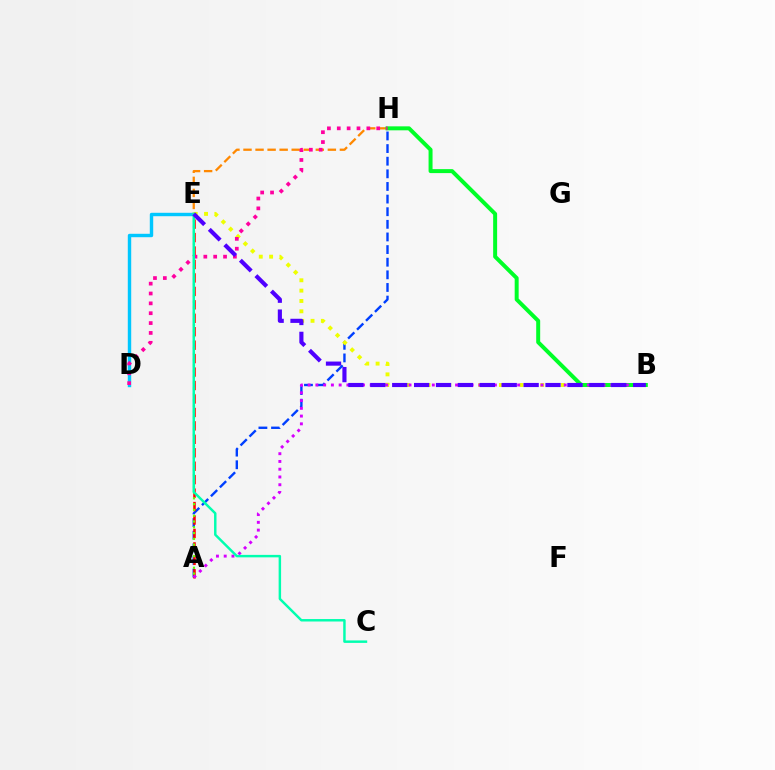{('D', 'E'): [{'color': '#00c7ff', 'line_style': 'solid', 'thickness': 2.46}], ('A', 'H'): [{'color': '#003fff', 'line_style': 'dashed', 'thickness': 1.72}], ('A', 'E'): [{'color': '#ff0000', 'line_style': 'dashed', 'thickness': 1.83}, {'color': '#66ff00', 'line_style': 'dotted', 'thickness': 1.57}], ('B', 'E'): [{'color': '#eeff00', 'line_style': 'dotted', 'thickness': 2.81}, {'color': '#4f00ff', 'line_style': 'dashed', 'thickness': 2.98}], ('E', 'H'): [{'color': '#ff8800', 'line_style': 'dashed', 'thickness': 1.64}], ('B', 'H'): [{'color': '#00ff27', 'line_style': 'solid', 'thickness': 2.86}], ('A', 'B'): [{'color': '#d600ff', 'line_style': 'dotted', 'thickness': 2.11}], ('D', 'H'): [{'color': '#ff00a0', 'line_style': 'dotted', 'thickness': 2.68}], ('C', 'E'): [{'color': '#00ffaf', 'line_style': 'solid', 'thickness': 1.77}]}